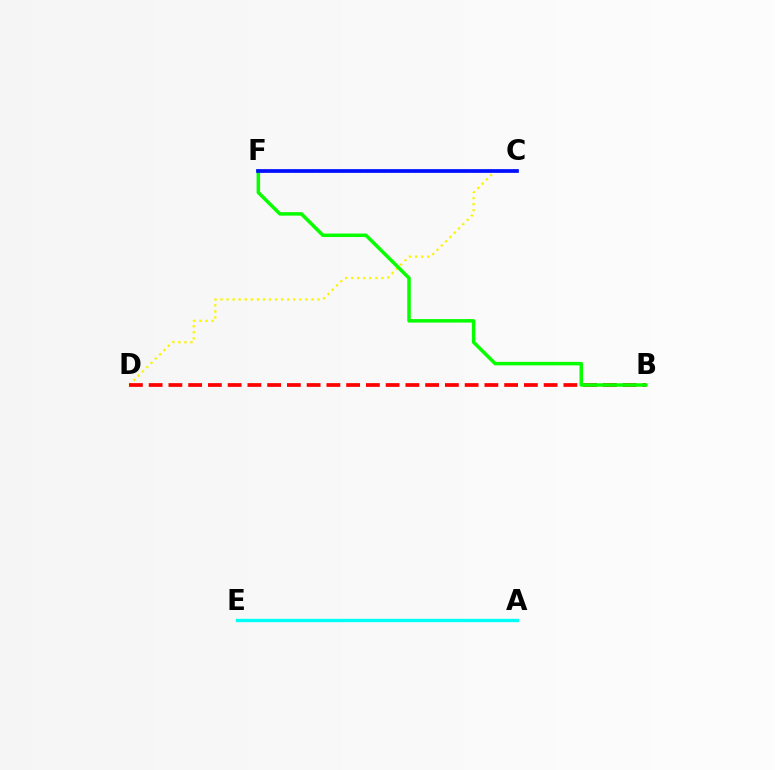{('C', 'D'): [{'color': '#fcf500', 'line_style': 'dotted', 'thickness': 1.65}], ('B', 'D'): [{'color': '#ff0000', 'line_style': 'dashed', 'thickness': 2.68}], ('B', 'F'): [{'color': '#08ff00', 'line_style': 'solid', 'thickness': 2.52}], ('C', 'F'): [{'color': '#ee00ff', 'line_style': 'dashed', 'thickness': 1.62}, {'color': '#0010ff', 'line_style': 'solid', 'thickness': 2.67}], ('A', 'E'): [{'color': '#00fff6', 'line_style': 'solid', 'thickness': 2.41}]}